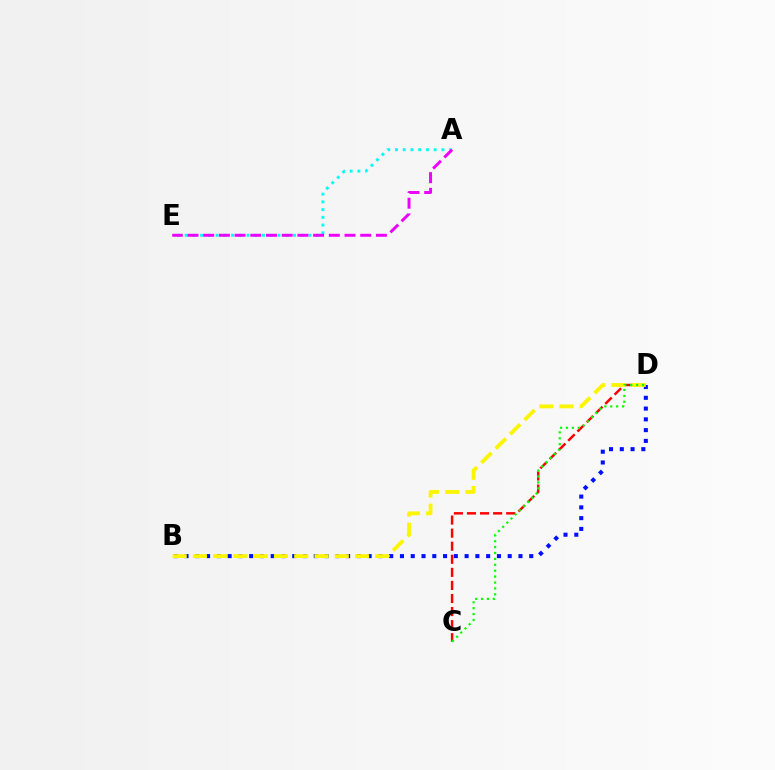{('C', 'D'): [{'color': '#ff0000', 'line_style': 'dashed', 'thickness': 1.78}, {'color': '#08ff00', 'line_style': 'dotted', 'thickness': 1.6}], ('A', 'E'): [{'color': '#00fff6', 'line_style': 'dotted', 'thickness': 2.1}, {'color': '#ee00ff', 'line_style': 'dashed', 'thickness': 2.13}], ('B', 'D'): [{'color': '#0010ff', 'line_style': 'dotted', 'thickness': 2.93}, {'color': '#fcf500', 'line_style': 'dashed', 'thickness': 2.75}]}